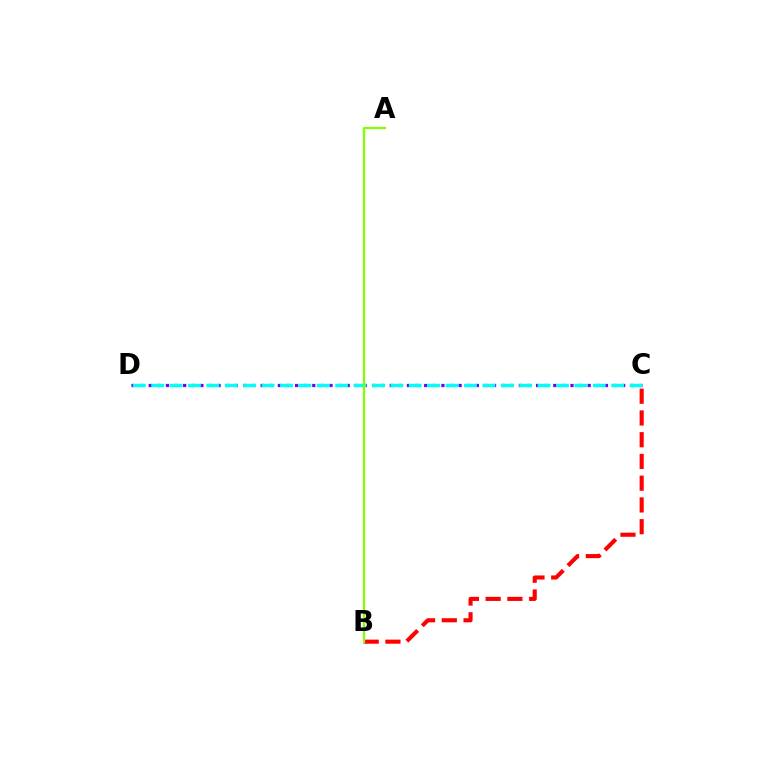{('C', 'D'): [{'color': '#7200ff', 'line_style': 'dotted', 'thickness': 2.34}, {'color': '#00fff6', 'line_style': 'dashed', 'thickness': 2.5}], ('B', 'C'): [{'color': '#ff0000', 'line_style': 'dashed', 'thickness': 2.95}], ('A', 'B'): [{'color': '#84ff00', 'line_style': 'solid', 'thickness': 1.61}]}